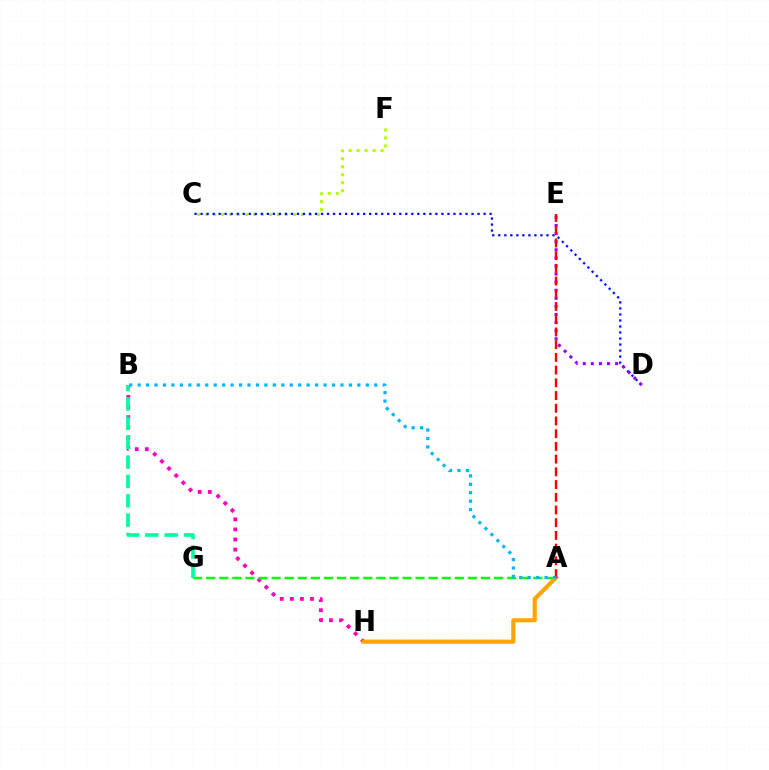{('B', 'H'): [{'color': '#ff00bd', 'line_style': 'dotted', 'thickness': 2.74}], ('A', 'G'): [{'color': '#08ff00', 'line_style': 'dashed', 'thickness': 1.78}], ('C', 'F'): [{'color': '#b3ff00', 'line_style': 'dotted', 'thickness': 2.17}], ('C', 'D'): [{'color': '#0010ff', 'line_style': 'dotted', 'thickness': 1.64}], ('D', 'E'): [{'color': '#9b00ff', 'line_style': 'dotted', 'thickness': 2.2}], ('B', 'G'): [{'color': '#00ff9d', 'line_style': 'dashed', 'thickness': 2.63}], ('A', 'H'): [{'color': '#ffa500', 'line_style': 'solid', 'thickness': 2.98}], ('A', 'E'): [{'color': '#ff0000', 'line_style': 'dashed', 'thickness': 1.73}], ('A', 'B'): [{'color': '#00b5ff', 'line_style': 'dotted', 'thickness': 2.3}]}